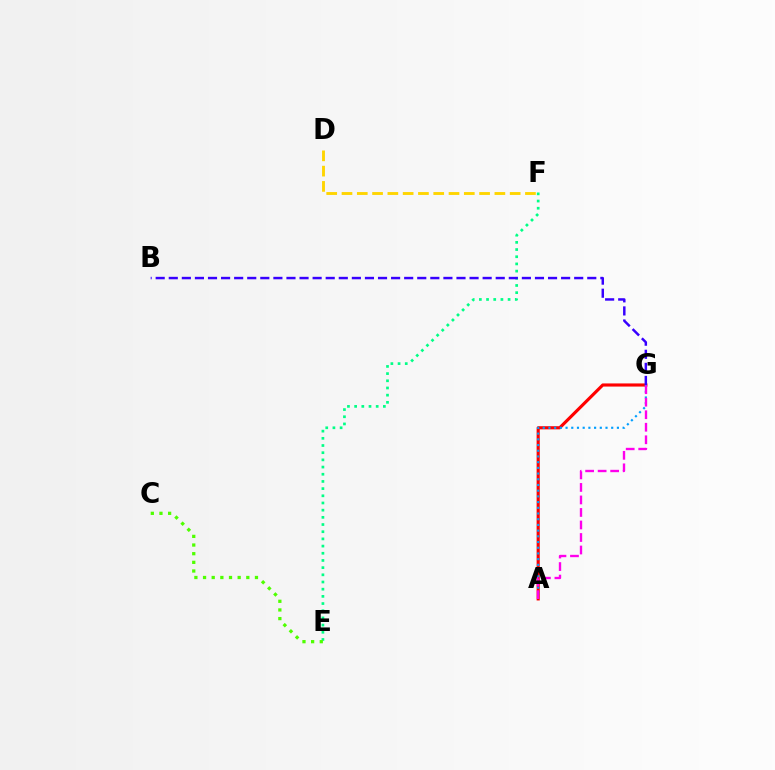{('E', 'F'): [{'color': '#00ff86', 'line_style': 'dotted', 'thickness': 1.95}], ('A', 'G'): [{'color': '#ff0000', 'line_style': 'solid', 'thickness': 2.26}, {'color': '#009eff', 'line_style': 'dotted', 'thickness': 1.55}, {'color': '#ff00ed', 'line_style': 'dashed', 'thickness': 1.7}], ('B', 'G'): [{'color': '#3700ff', 'line_style': 'dashed', 'thickness': 1.78}], ('C', 'E'): [{'color': '#4fff00', 'line_style': 'dotted', 'thickness': 2.35}], ('D', 'F'): [{'color': '#ffd500', 'line_style': 'dashed', 'thickness': 2.08}]}